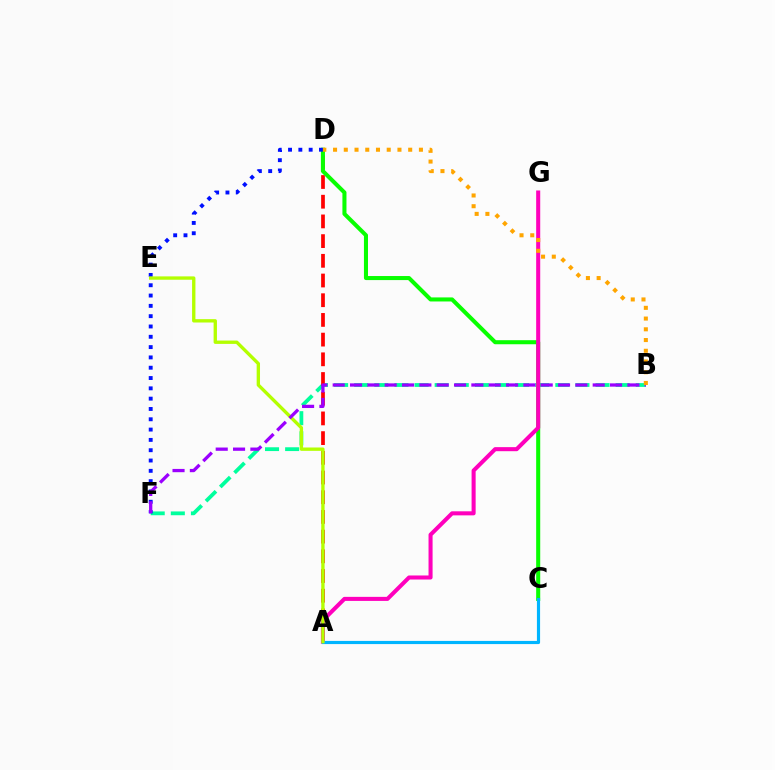{('B', 'F'): [{'color': '#00ff9d', 'line_style': 'dashed', 'thickness': 2.73}, {'color': '#9b00ff', 'line_style': 'dashed', 'thickness': 2.35}], ('A', 'D'): [{'color': '#ff0000', 'line_style': 'dashed', 'thickness': 2.68}], ('C', 'D'): [{'color': '#08ff00', 'line_style': 'solid', 'thickness': 2.92}], ('A', 'G'): [{'color': '#ff00bd', 'line_style': 'solid', 'thickness': 2.92}], ('D', 'F'): [{'color': '#0010ff', 'line_style': 'dotted', 'thickness': 2.8}], ('A', 'C'): [{'color': '#00b5ff', 'line_style': 'solid', 'thickness': 2.28}], ('A', 'E'): [{'color': '#b3ff00', 'line_style': 'solid', 'thickness': 2.41}], ('B', 'D'): [{'color': '#ffa500', 'line_style': 'dotted', 'thickness': 2.92}]}